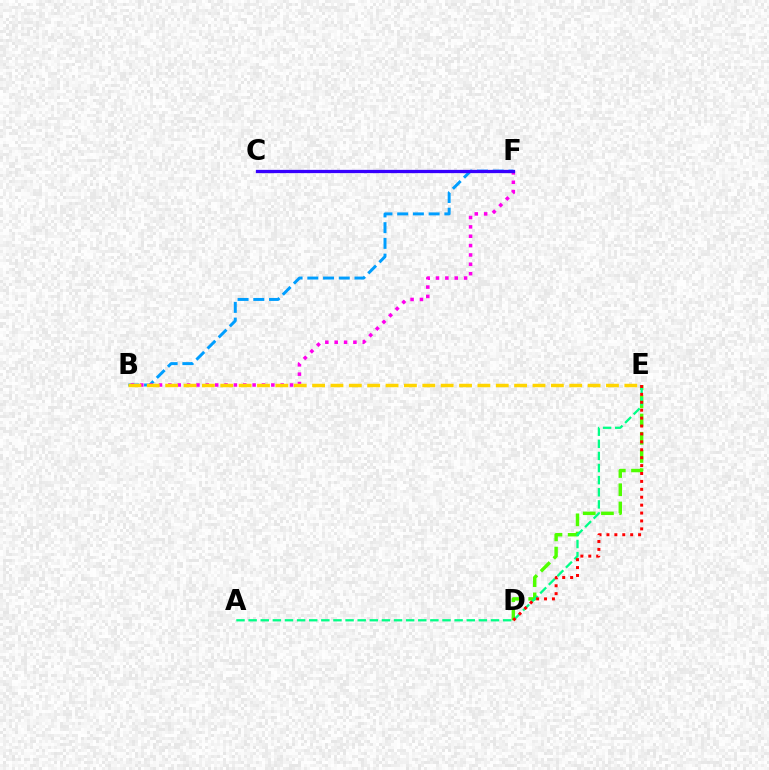{('B', 'F'): [{'color': '#009eff', 'line_style': 'dashed', 'thickness': 2.14}, {'color': '#ff00ed', 'line_style': 'dotted', 'thickness': 2.54}], ('C', 'F'): [{'color': '#3700ff', 'line_style': 'solid', 'thickness': 2.36}], ('D', 'E'): [{'color': '#4fff00', 'line_style': 'dashed', 'thickness': 2.47}, {'color': '#ff0000', 'line_style': 'dotted', 'thickness': 2.15}], ('A', 'E'): [{'color': '#00ff86', 'line_style': 'dashed', 'thickness': 1.65}], ('B', 'E'): [{'color': '#ffd500', 'line_style': 'dashed', 'thickness': 2.5}]}